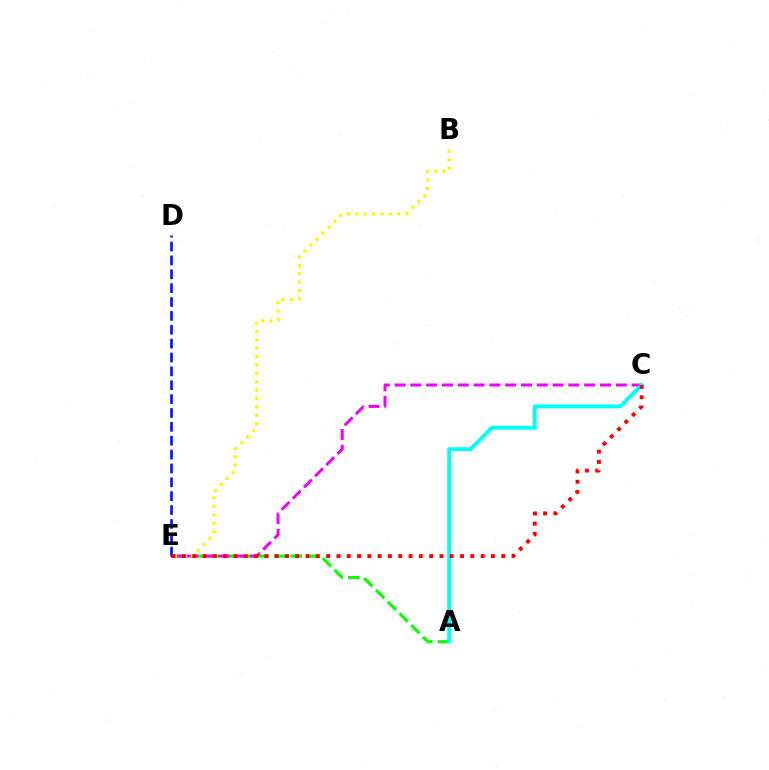{('A', 'E'): [{'color': '#08ff00', 'line_style': 'dashed', 'thickness': 2.25}], ('C', 'E'): [{'color': '#ee00ff', 'line_style': 'dashed', 'thickness': 2.15}, {'color': '#ff0000', 'line_style': 'dotted', 'thickness': 2.8}], ('A', 'C'): [{'color': '#00fff6', 'line_style': 'solid', 'thickness': 2.8}], ('D', 'E'): [{'color': '#0010ff', 'line_style': 'dashed', 'thickness': 1.88}], ('B', 'E'): [{'color': '#fcf500', 'line_style': 'dotted', 'thickness': 2.28}]}